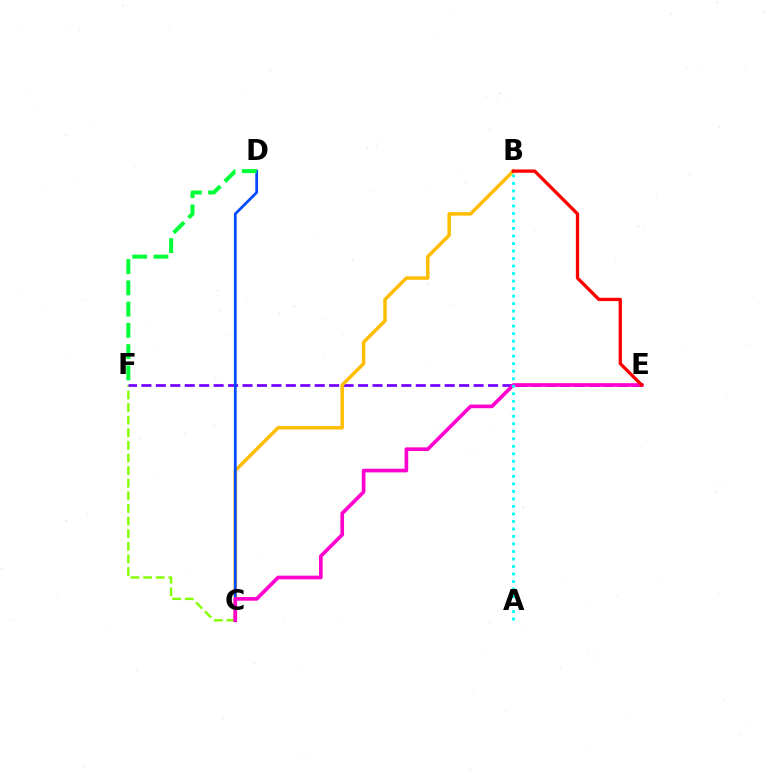{('C', 'F'): [{'color': '#84ff00', 'line_style': 'dashed', 'thickness': 1.71}], ('E', 'F'): [{'color': '#7200ff', 'line_style': 'dashed', 'thickness': 1.96}], ('B', 'C'): [{'color': '#ffbd00', 'line_style': 'solid', 'thickness': 2.5}], ('C', 'D'): [{'color': '#004bff', 'line_style': 'solid', 'thickness': 1.97}], ('C', 'E'): [{'color': '#ff00cf', 'line_style': 'solid', 'thickness': 2.64}], ('B', 'E'): [{'color': '#ff0000', 'line_style': 'solid', 'thickness': 2.39}], ('A', 'B'): [{'color': '#00fff6', 'line_style': 'dotted', 'thickness': 2.04}], ('D', 'F'): [{'color': '#00ff39', 'line_style': 'dashed', 'thickness': 2.89}]}